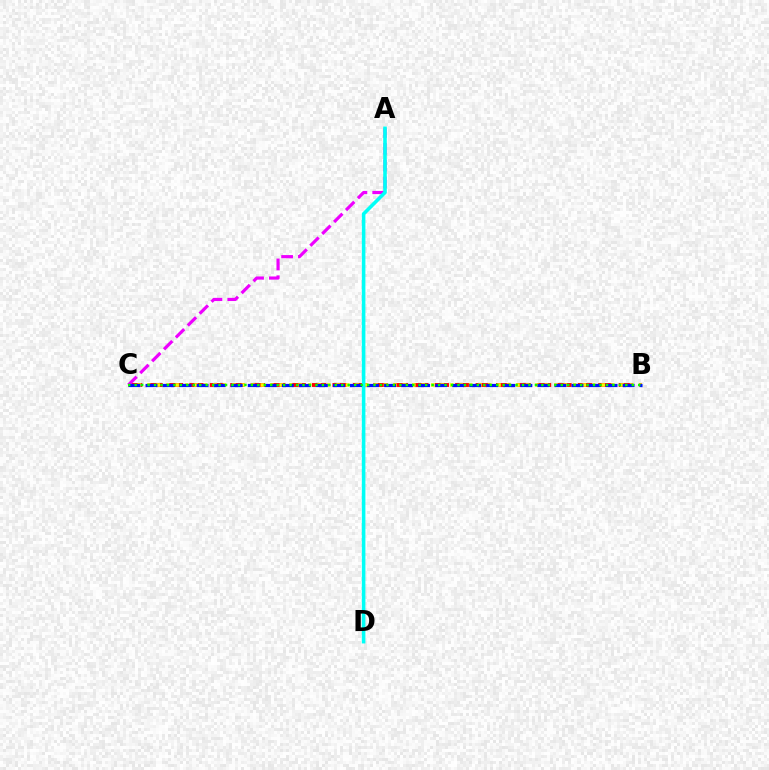{('B', 'C'): [{'color': '#ff0000', 'line_style': 'dashed', 'thickness': 2.78}, {'color': '#fcf500', 'line_style': 'dotted', 'thickness': 2.57}, {'color': '#0010ff', 'line_style': 'dashed', 'thickness': 2.31}, {'color': '#08ff00', 'line_style': 'dotted', 'thickness': 1.75}], ('A', 'C'): [{'color': '#ee00ff', 'line_style': 'dashed', 'thickness': 2.28}], ('A', 'D'): [{'color': '#00fff6', 'line_style': 'solid', 'thickness': 2.57}]}